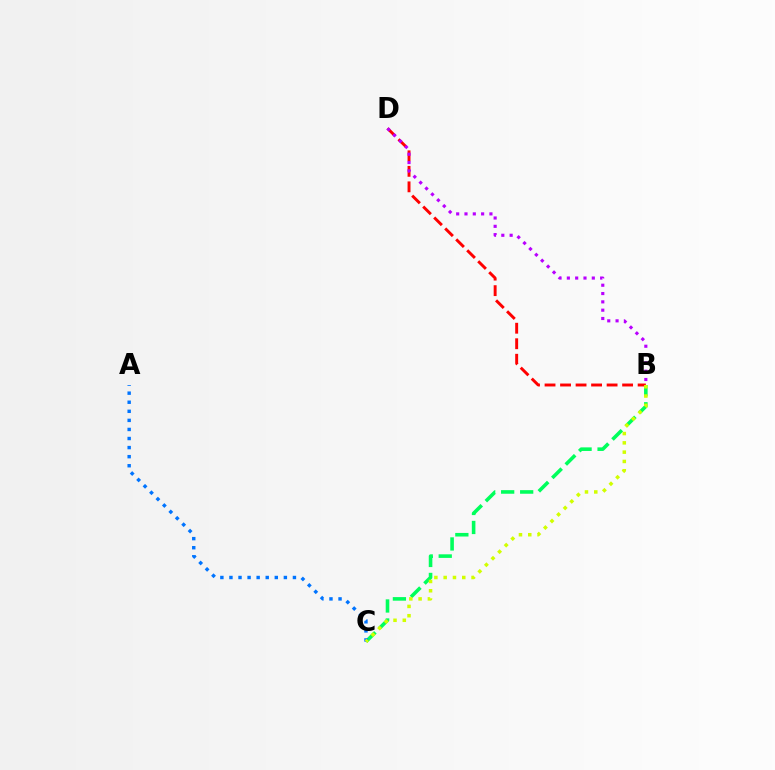{('B', 'C'): [{'color': '#00ff5c', 'line_style': 'dashed', 'thickness': 2.58}, {'color': '#d1ff00', 'line_style': 'dotted', 'thickness': 2.53}], ('A', 'C'): [{'color': '#0074ff', 'line_style': 'dotted', 'thickness': 2.46}], ('B', 'D'): [{'color': '#ff0000', 'line_style': 'dashed', 'thickness': 2.11}, {'color': '#b900ff', 'line_style': 'dotted', 'thickness': 2.26}]}